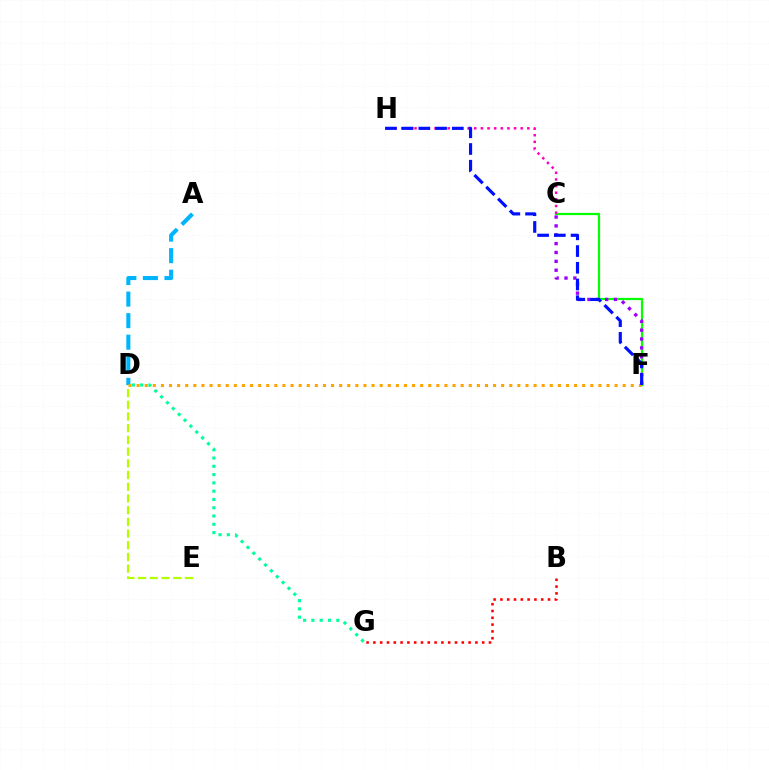{('B', 'G'): [{'color': '#ff0000', 'line_style': 'dotted', 'thickness': 1.85}], ('C', 'F'): [{'color': '#08ff00', 'line_style': 'solid', 'thickness': 1.6}, {'color': '#9b00ff', 'line_style': 'dotted', 'thickness': 2.41}], ('C', 'H'): [{'color': '#ff00bd', 'line_style': 'dotted', 'thickness': 1.8}], ('A', 'D'): [{'color': '#00b5ff', 'line_style': 'dashed', 'thickness': 2.93}], ('D', 'F'): [{'color': '#ffa500', 'line_style': 'dotted', 'thickness': 2.2}], ('F', 'H'): [{'color': '#0010ff', 'line_style': 'dashed', 'thickness': 2.27}], ('D', 'E'): [{'color': '#b3ff00', 'line_style': 'dashed', 'thickness': 1.59}], ('D', 'G'): [{'color': '#00ff9d', 'line_style': 'dotted', 'thickness': 2.25}]}